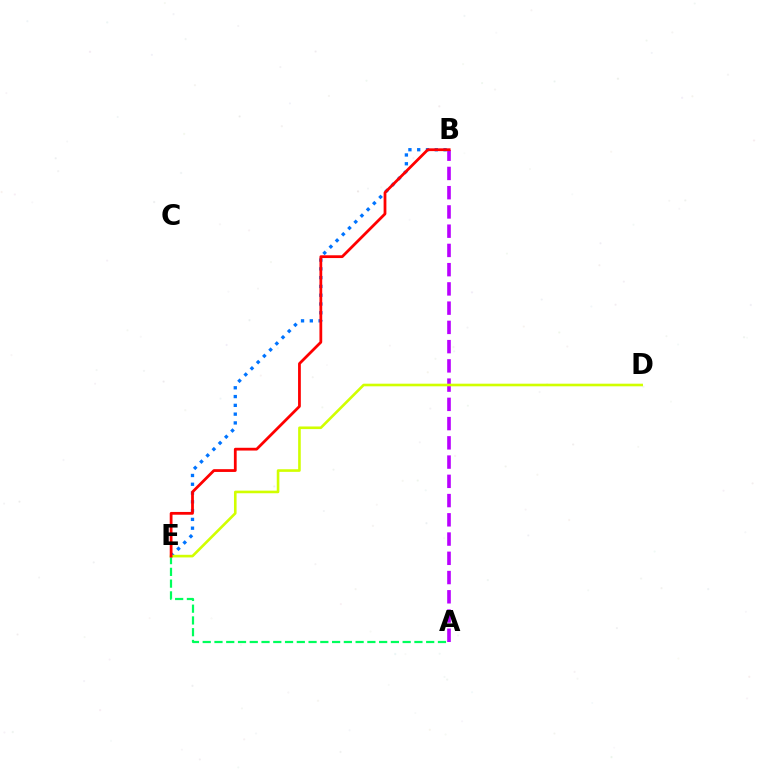{('B', 'E'): [{'color': '#0074ff', 'line_style': 'dotted', 'thickness': 2.39}, {'color': '#ff0000', 'line_style': 'solid', 'thickness': 2.0}], ('A', 'B'): [{'color': '#b900ff', 'line_style': 'dashed', 'thickness': 2.61}], ('A', 'E'): [{'color': '#00ff5c', 'line_style': 'dashed', 'thickness': 1.6}], ('D', 'E'): [{'color': '#d1ff00', 'line_style': 'solid', 'thickness': 1.89}]}